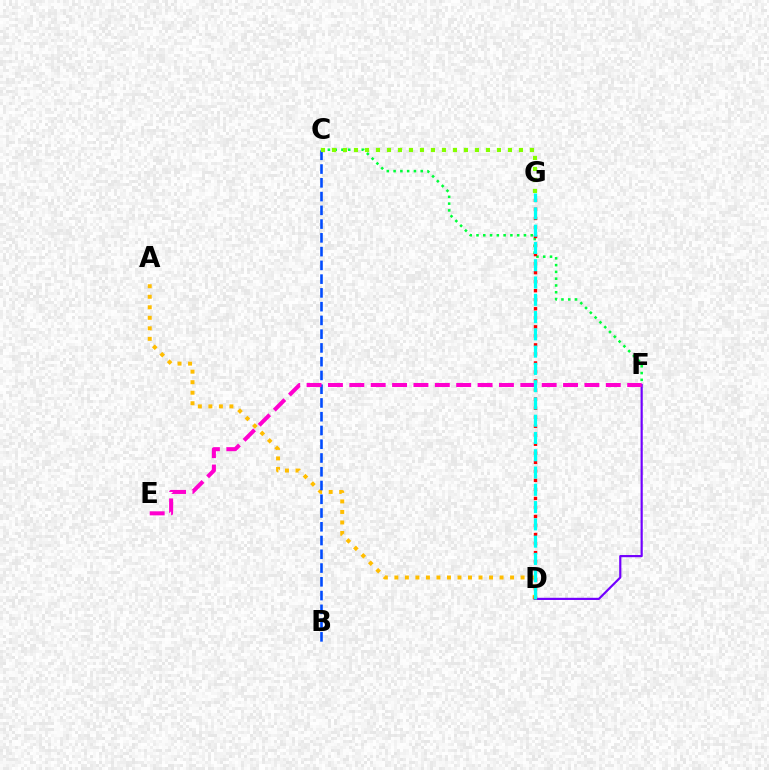{('A', 'D'): [{'color': '#ffbd00', 'line_style': 'dotted', 'thickness': 2.86}], ('C', 'F'): [{'color': '#00ff39', 'line_style': 'dotted', 'thickness': 1.84}], ('B', 'C'): [{'color': '#004bff', 'line_style': 'dashed', 'thickness': 1.87}], ('D', 'F'): [{'color': '#7200ff', 'line_style': 'solid', 'thickness': 1.57}], ('C', 'G'): [{'color': '#84ff00', 'line_style': 'dotted', 'thickness': 2.99}], ('D', 'G'): [{'color': '#ff0000', 'line_style': 'dotted', 'thickness': 2.45}, {'color': '#00fff6', 'line_style': 'dashed', 'thickness': 2.35}], ('E', 'F'): [{'color': '#ff00cf', 'line_style': 'dashed', 'thickness': 2.9}]}